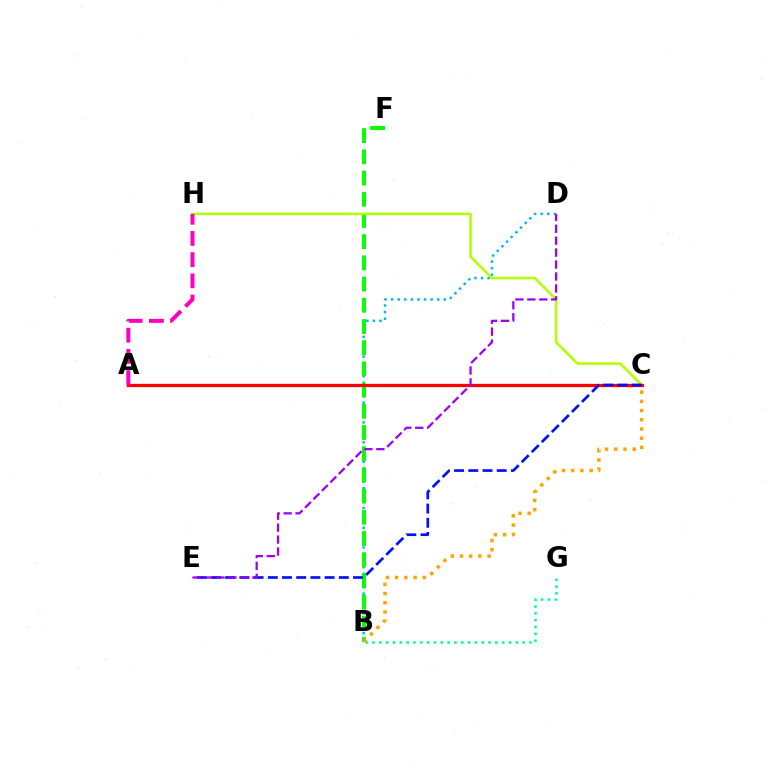{('B', 'D'): [{'color': '#00b5ff', 'line_style': 'dotted', 'thickness': 1.79}], ('B', 'G'): [{'color': '#00ff9d', 'line_style': 'dotted', 'thickness': 1.85}], ('B', 'F'): [{'color': '#08ff00', 'line_style': 'dashed', 'thickness': 2.88}], ('C', 'H'): [{'color': '#b3ff00', 'line_style': 'solid', 'thickness': 1.85}], ('A', 'C'): [{'color': '#ff0000', 'line_style': 'solid', 'thickness': 2.35}], ('C', 'E'): [{'color': '#0010ff', 'line_style': 'dashed', 'thickness': 1.93}], ('D', 'E'): [{'color': '#9b00ff', 'line_style': 'dashed', 'thickness': 1.62}], ('A', 'H'): [{'color': '#ff00bd', 'line_style': 'dashed', 'thickness': 2.88}], ('B', 'C'): [{'color': '#ffa500', 'line_style': 'dotted', 'thickness': 2.5}]}